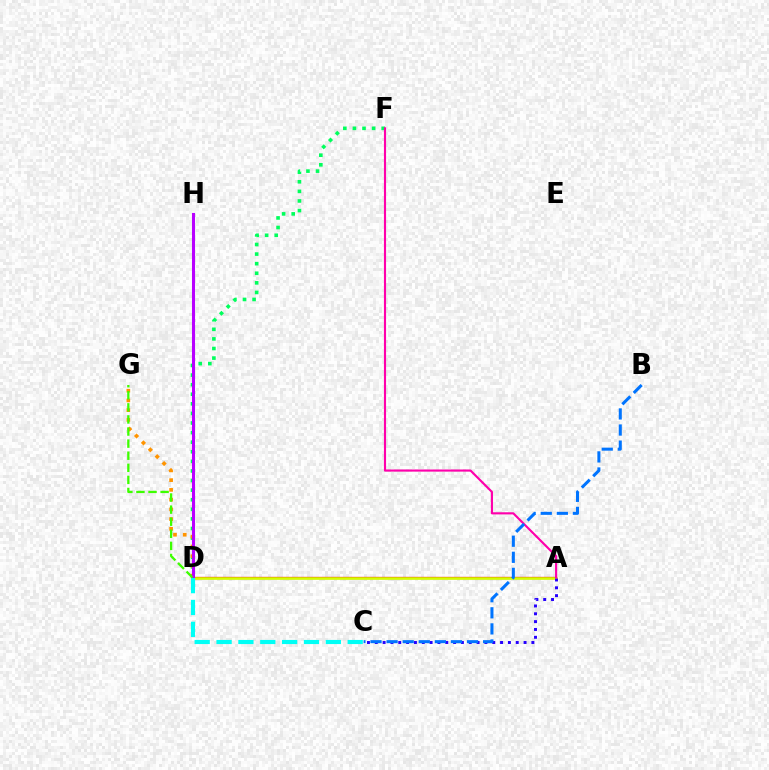{('D', 'F'): [{'color': '#00ff5c', 'line_style': 'dotted', 'thickness': 2.61}], ('A', 'D'): [{'color': '#ff0000', 'line_style': 'solid', 'thickness': 1.64}, {'color': '#d1ff00', 'line_style': 'solid', 'thickness': 1.87}], ('D', 'G'): [{'color': '#ff9400', 'line_style': 'dotted', 'thickness': 2.65}, {'color': '#3dff00', 'line_style': 'dashed', 'thickness': 1.64}], ('A', 'C'): [{'color': '#2500ff', 'line_style': 'dotted', 'thickness': 2.13}], ('D', 'H'): [{'color': '#b900ff', 'line_style': 'solid', 'thickness': 2.2}], ('A', 'F'): [{'color': '#ff00ac', 'line_style': 'solid', 'thickness': 1.54}], ('C', 'D'): [{'color': '#00fff6', 'line_style': 'dashed', 'thickness': 2.97}], ('B', 'C'): [{'color': '#0074ff', 'line_style': 'dashed', 'thickness': 2.19}]}